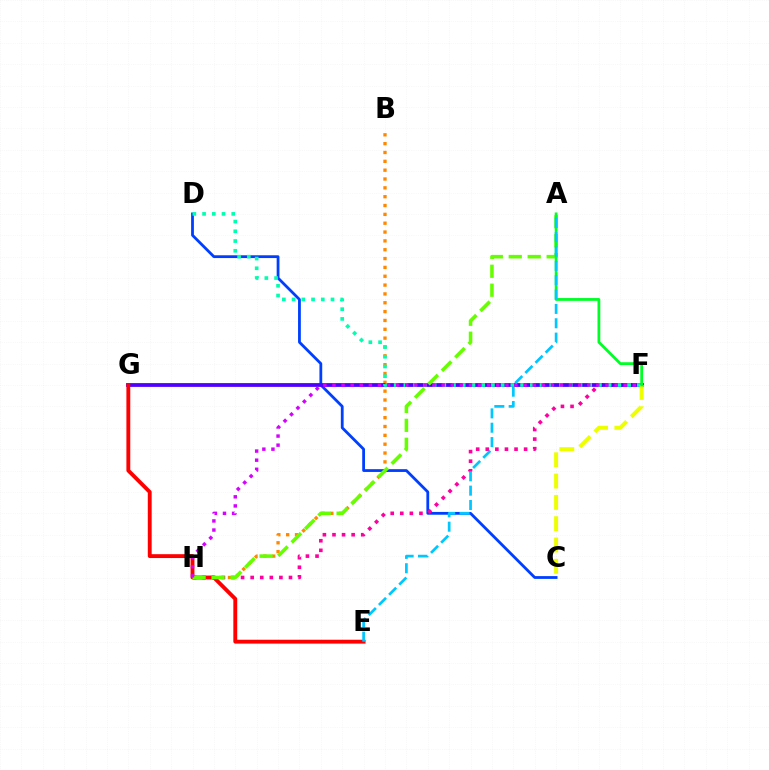{('B', 'H'): [{'color': '#ff8800', 'line_style': 'dotted', 'thickness': 2.4}], ('C', 'D'): [{'color': '#003fff', 'line_style': 'solid', 'thickness': 2.01}], ('F', 'H'): [{'color': '#ff00a0', 'line_style': 'dotted', 'thickness': 2.6}, {'color': '#d600ff', 'line_style': 'dotted', 'thickness': 2.47}], ('F', 'G'): [{'color': '#4f00ff', 'line_style': 'solid', 'thickness': 2.72}], ('D', 'F'): [{'color': '#00ffaf', 'line_style': 'dotted', 'thickness': 2.64}], ('E', 'G'): [{'color': '#ff0000', 'line_style': 'solid', 'thickness': 2.78}], ('A', 'H'): [{'color': '#66ff00', 'line_style': 'dashed', 'thickness': 2.57}], ('C', 'F'): [{'color': '#eeff00', 'line_style': 'dashed', 'thickness': 2.89}], ('A', 'F'): [{'color': '#00ff27', 'line_style': 'solid', 'thickness': 2.01}], ('A', 'E'): [{'color': '#00c7ff', 'line_style': 'dashed', 'thickness': 1.95}]}